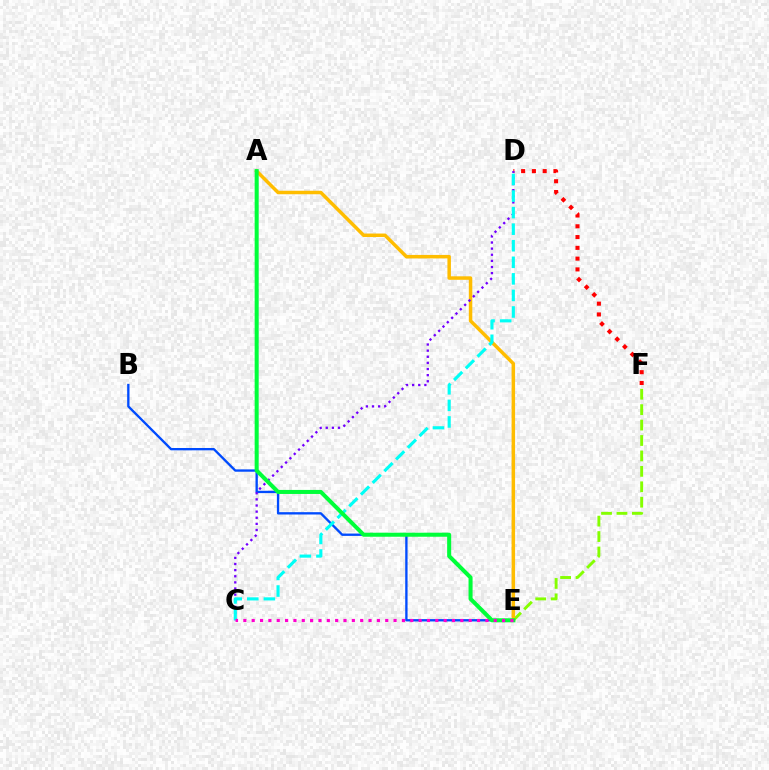{('E', 'F'): [{'color': '#84ff00', 'line_style': 'dashed', 'thickness': 2.1}], ('B', 'E'): [{'color': '#004bff', 'line_style': 'solid', 'thickness': 1.68}], ('A', 'E'): [{'color': '#ffbd00', 'line_style': 'solid', 'thickness': 2.51}, {'color': '#00ff39', 'line_style': 'solid', 'thickness': 2.9}], ('D', 'F'): [{'color': '#ff0000', 'line_style': 'dotted', 'thickness': 2.93}], ('C', 'D'): [{'color': '#7200ff', 'line_style': 'dotted', 'thickness': 1.66}, {'color': '#00fff6', 'line_style': 'dashed', 'thickness': 2.25}], ('C', 'E'): [{'color': '#ff00cf', 'line_style': 'dotted', 'thickness': 2.27}]}